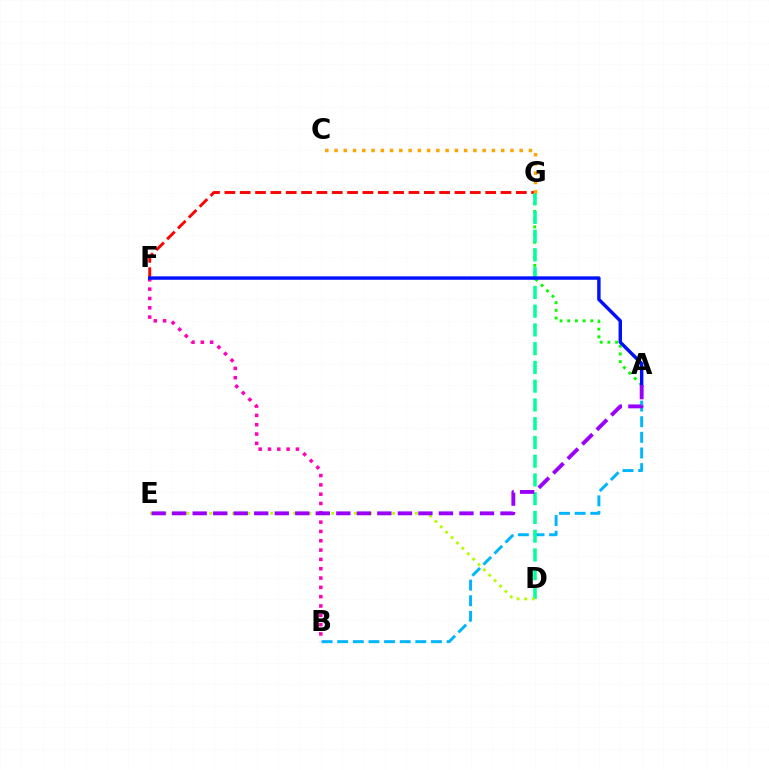{('A', 'G'): [{'color': '#08ff00', 'line_style': 'dotted', 'thickness': 2.09}], ('B', 'F'): [{'color': '#ff00bd', 'line_style': 'dotted', 'thickness': 2.53}], ('F', 'G'): [{'color': '#ff0000', 'line_style': 'dashed', 'thickness': 2.08}], ('A', 'B'): [{'color': '#00b5ff', 'line_style': 'dashed', 'thickness': 2.12}], ('D', 'G'): [{'color': '#00ff9d', 'line_style': 'dashed', 'thickness': 2.55}], ('C', 'G'): [{'color': '#ffa500', 'line_style': 'dotted', 'thickness': 2.52}], ('D', 'E'): [{'color': '#b3ff00', 'line_style': 'dotted', 'thickness': 2.07}], ('A', 'F'): [{'color': '#0010ff', 'line_style': 'solid', 'thickness': 2.47}], ('A', 'E'): [{'color': '#9b00ff', 'line_style': 'dashed', 'thickness': 2.79}]}